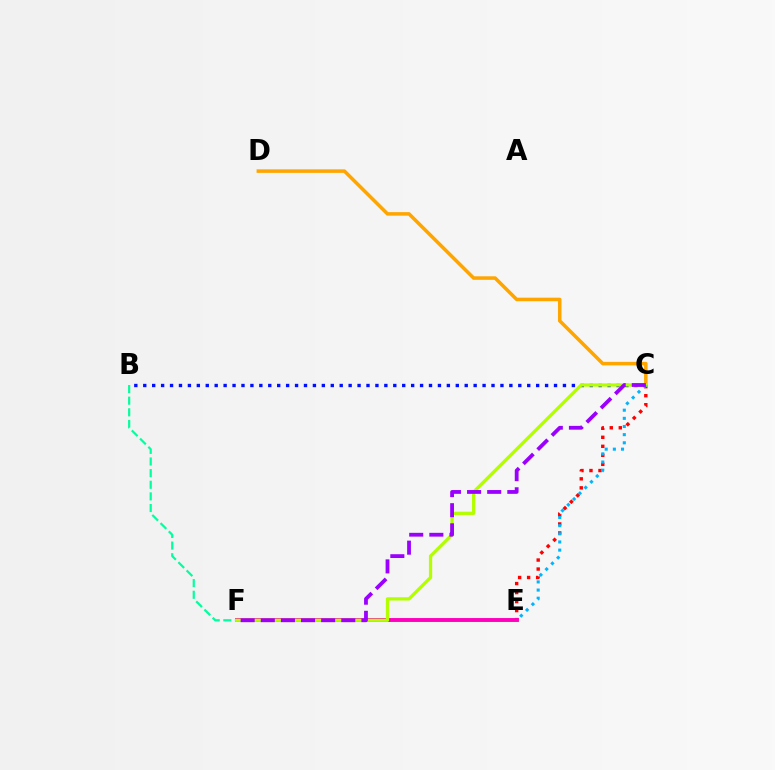{('B', 'C'): [{'color': '#0010ff', 'line_style': 'dotted', 'thickness': 2.43}], ('E', 'F'): [{'color': '#08ff00', 'line_style': 'dashed', 'thickness': 1.63}, {'color': '#ff00bd', 'line_style': 'solid', 'thickness': 2.81}], ('C', 'E'): [{'color': '#ff0000', 'line_style': 'dotted', 'thickness': 2.45}, {'color': '#00b5ff', 'line_style': 'dotted', 'thickness': 2.22}], ('C', 'D'): [{'color': '#ffa500', 'line_style': 'solid', 'thickness': 2.54}], ('B', 'F'): [{'color': '#00ff9d', 'line_style': 'dashed', 'thickness': 1.58}], ('C', 'F'): [{'color': '#b3ff00', 'line_style': 'solid', 'thickness': 2.36}, {'color': '#9b00ff', 'line_style': 'dashed', 'thickness': 2.73}]}